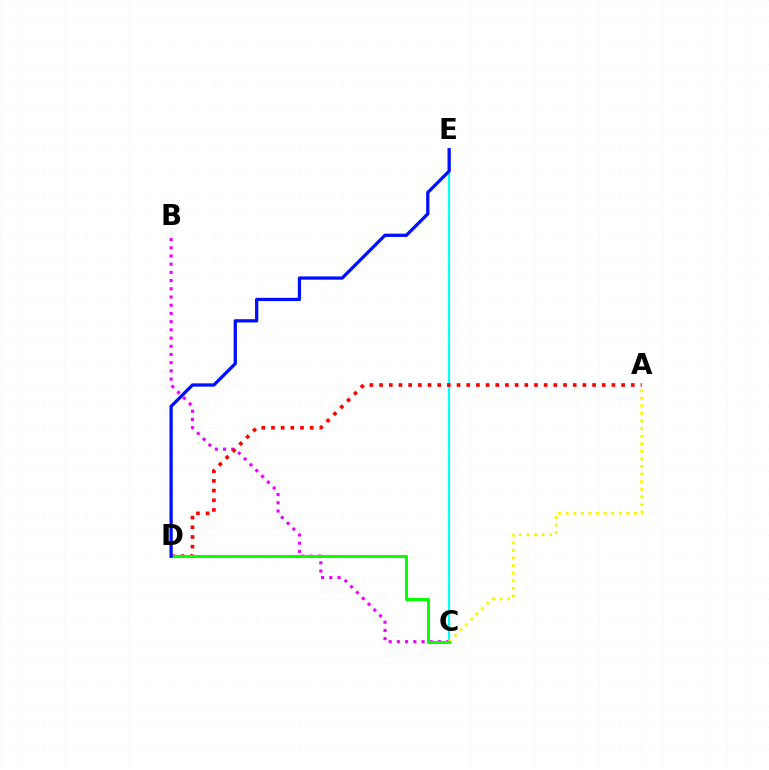{('C', 'E'): [{'color': '#00fff6', 'line_style': 'solid', 'thickness': 1.58}], ('B', 'C'): [{'color': '#ee00ff', 'line_style': 'dotted', 'thickness': 2.23}], ('A', 'D'): [{'color': '#ff0000', 'line_style': 'dotted', 'thickness': 2.63}], ('A', 'C'): [{'color': '#fcf500', 'line_style': 'dotted', 'thickness': 2.06}], ('C', 'D'): [{'color': '#08ff00', 'line_style': 'solid', 'thickness': 2.19}], ('D', 'E'): [{'color': '#0010ff', 'line_style': 'solid', 'thickness': 2.35}]}